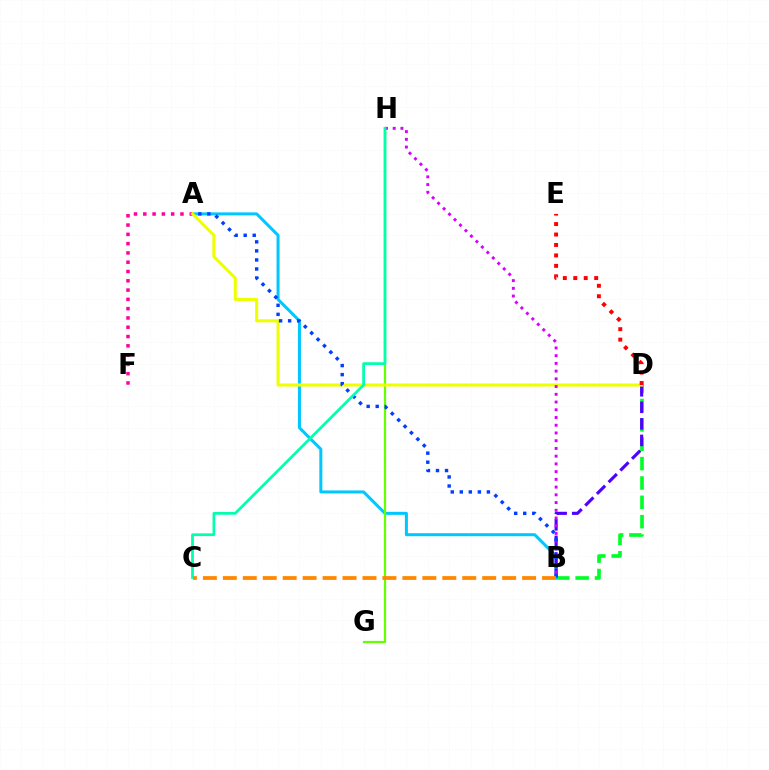{('B', 'D'): [{'color': '#00ff27', 'line_style': 'dashed', 'thickness': 2.63}, {'color': '#4f00ff', 'line_style': 'dashed', 'thickness': 2.25}], ('A', 'B'): [{'color': '#00c7ff', 'line_style': 'solid', 'thickness': 2.17}, {'color': '#003fff', 'line_style': 'dotted', 'thickness': 2.46}], ('A', 'F'): [{'color': '#ff00a0', 'line_style': 'dotted', 'thickness': 2.52}], ('G', 'H'): [{'color': '#66ff00', 'line_style': 'solid', 'thickness': 1.61}], ('A', 'D'): [{'color': '#eeff00', 'line_style': 'solid', 'thickness': 2.19}], ('B', 'H'): [{'color': '#d600ff', 'line_style': 'dotted', 'thickness': 2.1}], ('C', 'H'): [{'color': '#00ffaf', 'line_style': 'solid', 'thickness': 1.97}], ('B', 'C'): [{'color': '#ff8800', 'line_style': 'dashed', 'thickness': 2.71}], ('D', 'E'): [{'color': '#ff0000', 'line_style': 'dotted', 'thickness': 2.84}]}